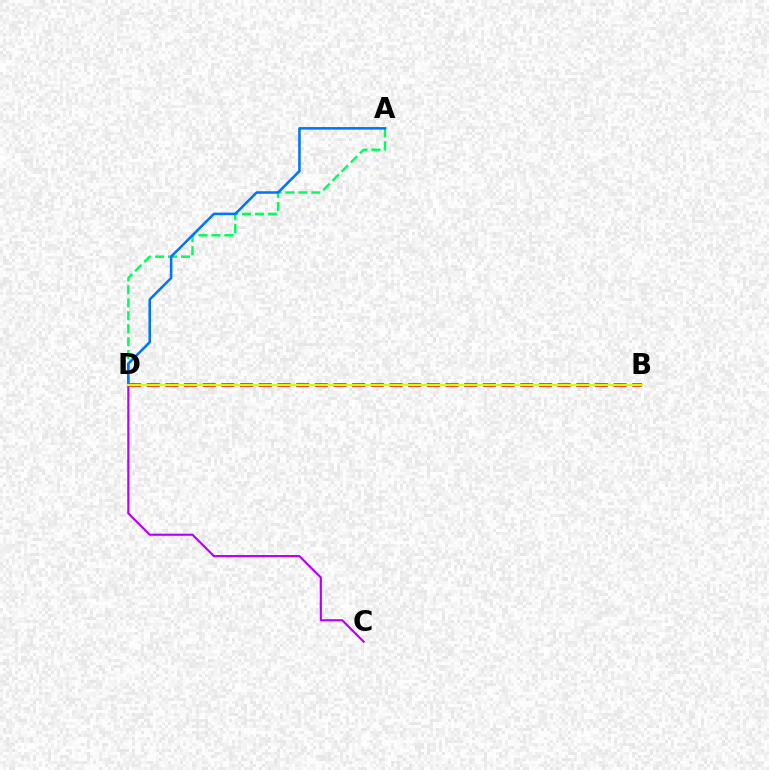{('C', 'D'): [{'color': '#b900ff', 'line_style': 'solid', 'thickness': 1.56}], ('A', 'D'): [{'color': '#00ff5c', 'line_style': 'dashed', 'thickness': 1.76}, {'color': '#0074ff', 'line_style': 'solid', 'thickness': 1.82}], ('B', 'D'): [{'color': '#ff0000', 'line_style': 'dashed', 'thickness': 2.54}, {'color': '#d1ff00', 'line_style': 'solid', 'thickness': 1.57}]}